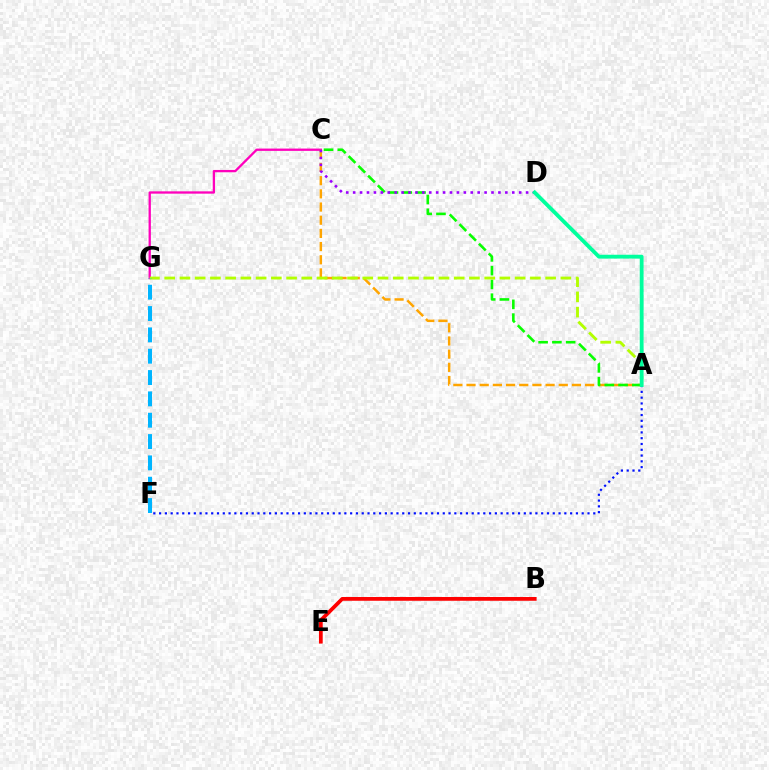{('B', 'E'): [{'color': '#ff0000', 'line_style': 'solid', 'thickness': 2.7}], ('A', 'F'): [{'color': '#0010ff', 'line_style': 'dotted', 'thickness': 1.57}], ('C', 'G'): [{'color': '#ff00bd', 'line_style': 'solid', 'thickness': 1.66}], ('A', 'C'): [{'color': '#ffa500', 'line_style': 'dashed', 'thickness': 1.79}, {'color': '#08ff00', 'line_style': 'dashed', 'thickness': 1.87}], ('A', 'G'): [{'color': '#b3ff00', 'line_style': 'dashed', 'thickness': 2.07}], ('C', 'D'): [{'color': '#9b00ff', 'line_style': 'dotted', 'thickness': 1.88}], ('F', 'G'): [{'color': '#00b5ff', 'line_style': 'dashed', 'thickness': 2.9}], ('A', 'D'): [{'color': '#00ff9d', 'line_style': 'solid', 'thickness': 2.76}]}